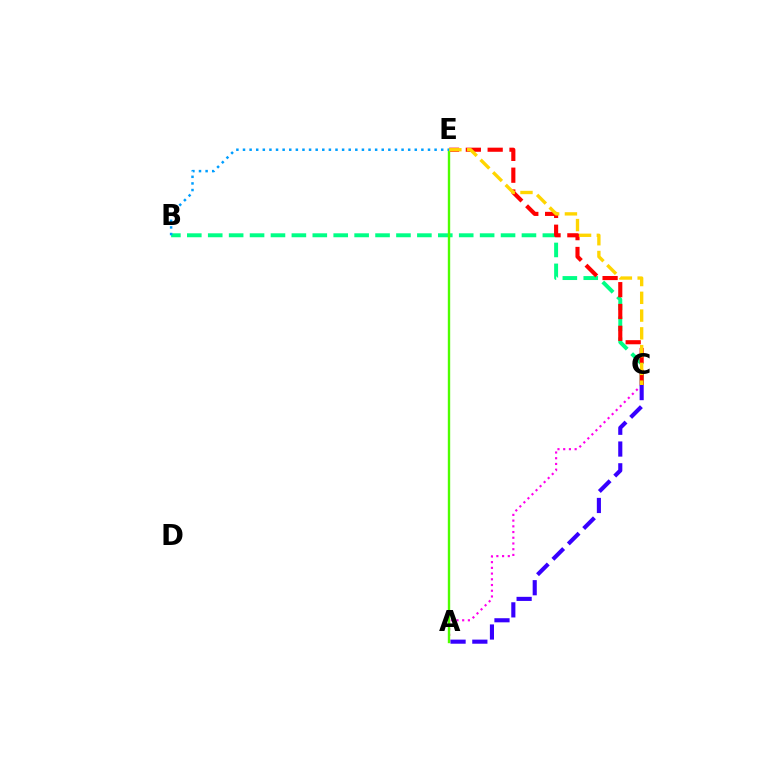{('B', 'C'): [{'color': '#00ff86', 'line_style': 'dashed', 'thickness': 2.84}], ('A', 'C'): [{'color': '#ff00ed', 'line_style': 'dotted', 'thickness': 1.55}, {'color': '#3700ff', 'line_style': 'dashed', 'thickness': 2.96}], ('C', 'E'): [{'color': '#ff0000', 'line_style': 'dashed', 'thickness': 2.96}, {'color': '#ffd500', 'line_style': 'dashed', 'thickness': 2.41}], ('A', 'E'): [{'color': '#4fff00', 'line_style': 'solid', 'thickness': 1.71}], ('B', 'E'): [{'color': '#009eff', 'line_style': 'dotted', 'thickness': 1.8}]}